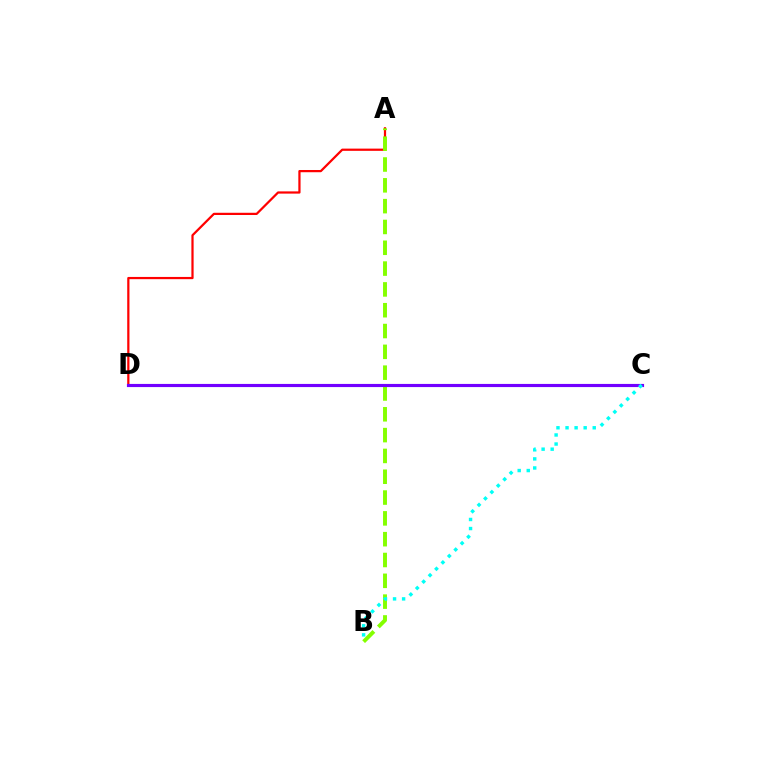{('A', 'D'): [{'color': '#ff0000', 'line_style': 'solid', 'thickness': 1.6}], ('A', 'B'): [{'color': '#84ff00', 'line_style': 'dashed', 'thickness': 2.83}], ('C', 'D'): [{'color': '#7200ff', 'line_style': 'solid', 'thickness': 2.27}], ('B', 'C'): [{'color': '#00fff6', 'line_style': 'dotted', 'thickness': 2.46}]}